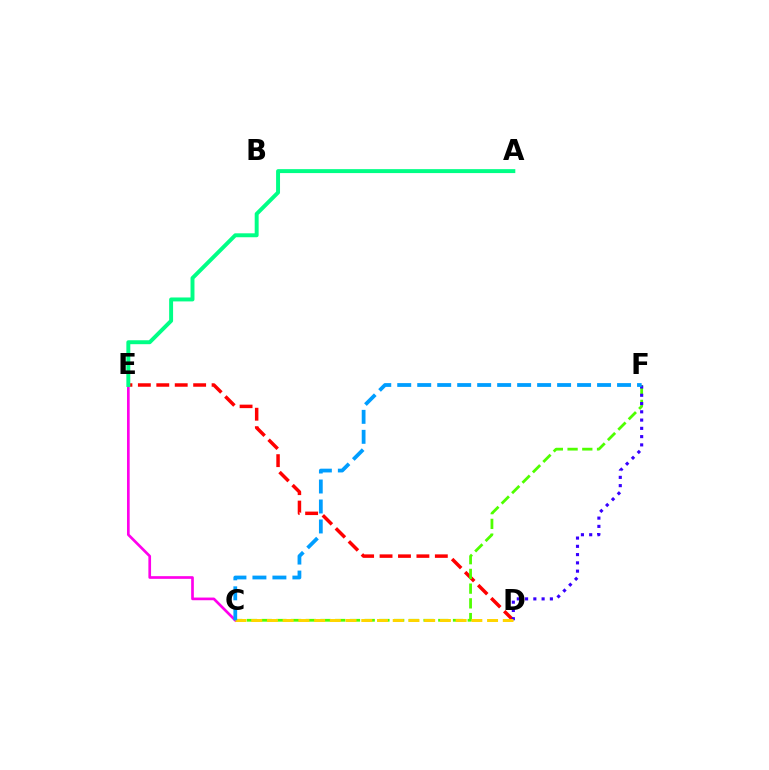{('D', 'E'): [{'color': '#ff0000', 'line_style': 'dashed', 'thickness': 2.5}], ('C', 'F'): [{'color': '#4fff00', 'line_style': 'dashed', 'thickness': 2.0}, {'color': '#009eff', 'line_style': 'dashed', 'thickness': 2.71}], ('D', 'F'): [{'color': '#3700ff', 'line_style': 'dotted', 'thickness': 2.25}], ('C', 'E'): [{'color': '#ff00ed', 'line_style': 'solid', 'thickness': 1.93}], ('A', 'E'): [{'color': '#00ff86', 'line_style': 'solid', 'thickness': 2.84}], ('C', 'D'): [{'color': '#ffd500', 'line_style': 'dashed', 'thickness': 2.14}]}